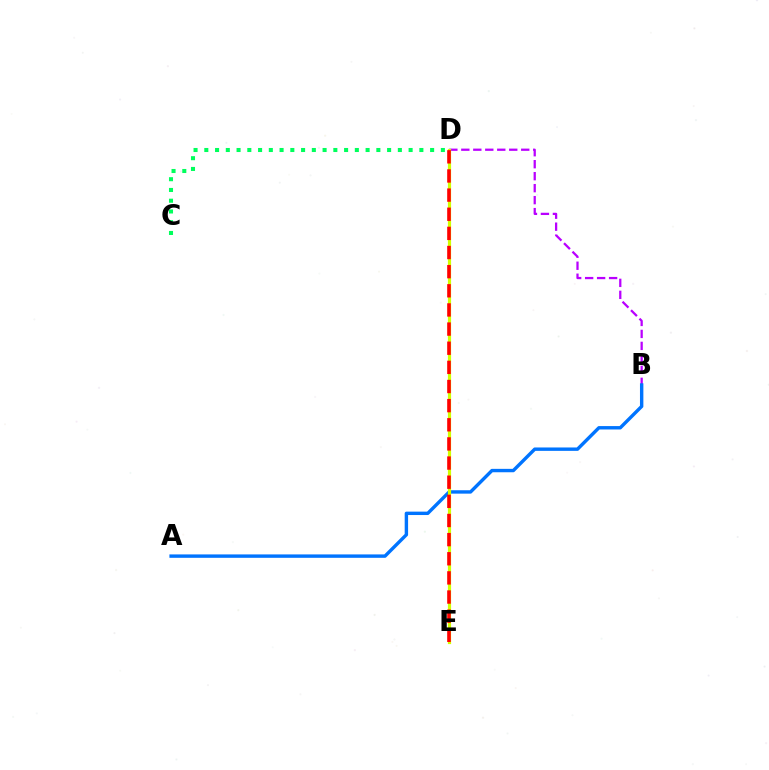{('B', 'D'): [{'color': '#b900ff', 'line_style': 'dashed', 'thickness': 1.63}], ('A', 'B'): [{'color': '#0074ff', 'line_style': 'solid', 'thickness': 2.45}], ('D', 'E'): [{'color': '#d1ff00', 'line_style': 'solid', 'thickness': 2.3}, {'color': '#ff0000', 'line_style': 'dashed', 'thickness': 2.6}], ('C', 'D'): [{'color': '#00ff5c', 'line_style': 'dotted', 'thickness': 2.92}]}